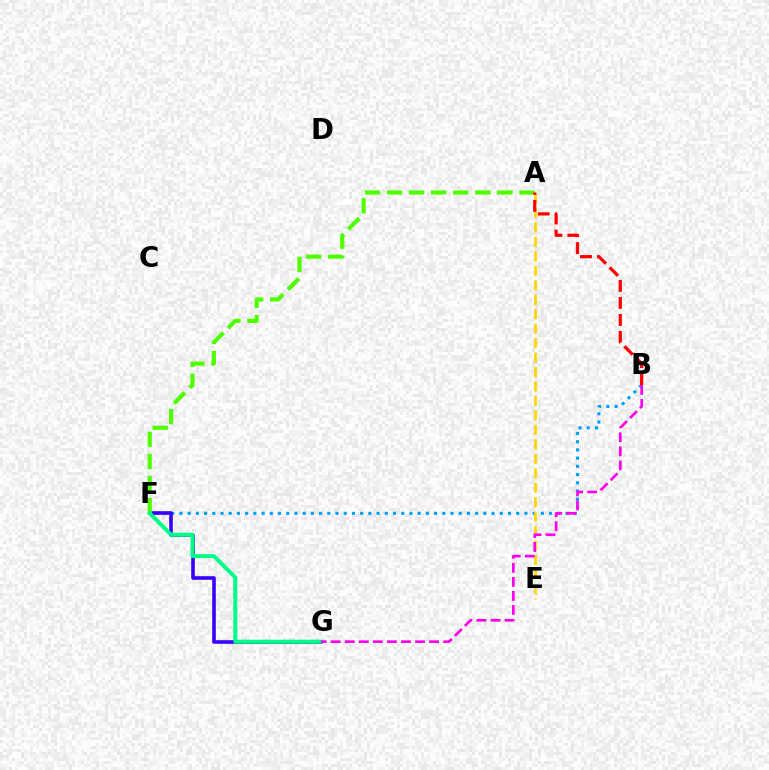{('B', 'F'): [{'color': '#009eff', 'line_style': 'dotted', 'thickness': 2.23}], ('A', 'E'): [{'color': '#ffd500', 'line_style': 'dashed', 'thickness': 1.96}], ('F', 'G'): [{'color': '#3700ff', 'line_style': 'solid', 'thickness': 2.59}, {'color': '#00ff86', 'line_style': 'solid', 'thickness': 2.85}], ('A', 'F'): [{'color': '#4fff00', 'line_style': 'dashed', 'thickness': 3.0}], ('B', 'G'): [{'color': '#ff00ed', 'line_style': 'dashed', 'thickness': 1.91}], ('A', 'B'): [{'color': '#ff0000', 'line_style': 'dashed', 'thickness': 2.31}]}